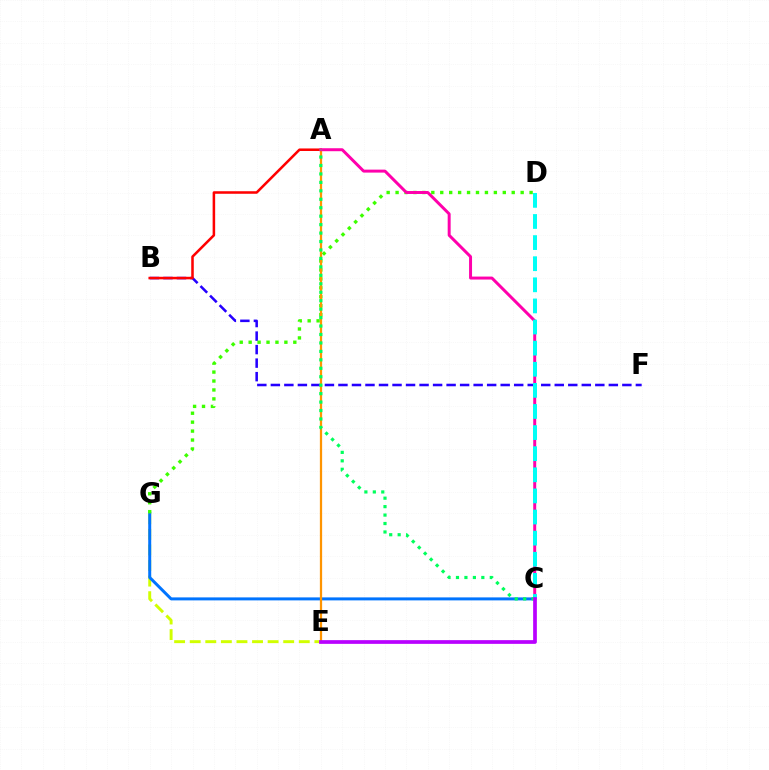{('B', 'F'): [{'color': '#2500ff', 'line_style': 'dashed', 'thickness': 1.84}], ('E', 'G'): [{'color': '#d1ff00', 'line_style': 'dashed', 'thickness': 2.12}], ('C', 'G'): [{'color': '#0074ff', 'line_style': 'solid', 'thickness': 2.15}], ('A', 'B'): [{'color': '#ff0000', 'line_style': 'solid', 'thickness': 1.83}], ('D', 'G'): [{'color': '#3dff00', 'line_style': 'dotted', 'thickness': 2.43}], ('A', 'E'): [{'color': '#ff9400', 'line_style': 'solid', 'thickness': 1.63}], ('A', 'C'): [{'color': '#ff00ac', 'line_style': 'solid', 'thickness': 2.14}, {'color': '#00ff5c', 'line_style': 'dotted', 'thickness': 2.3}], ('C', 'D'): [{'color': '#00fff6', 'line_style': 'dashed', 'thickness': 2.87}], ('C', 'E'): [{'color': '#b900ff', 'line_style': 'solid', 'thickness': 2.67}]}